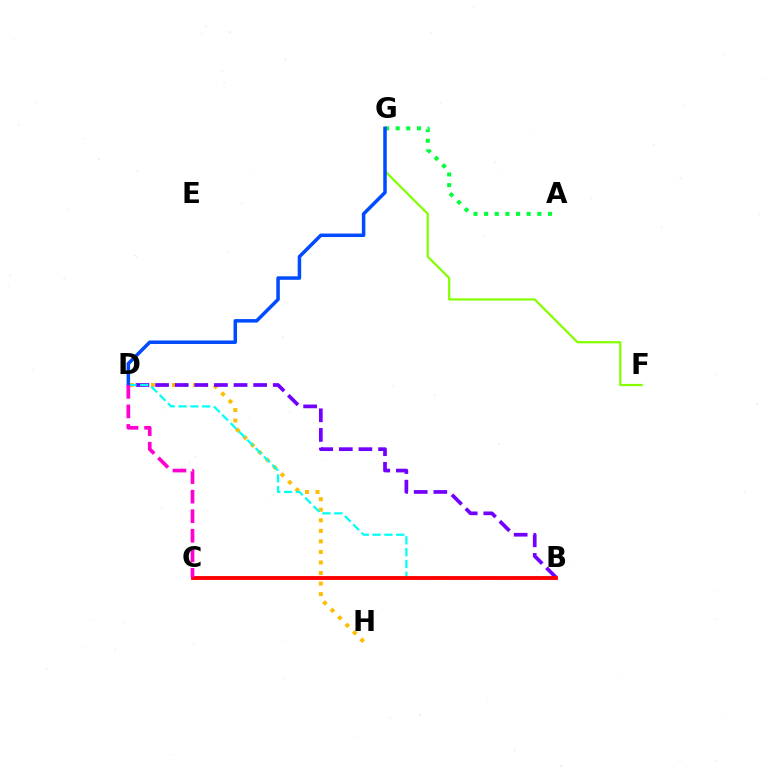{('D', 'H'): [{'color': '#ffbd00', 'line_style': 'dotted', 'thickness': 2.87}], ('B', 'D'): [{'color': '#7200ff', 'line_style': 'dashed', 'thickness': 2.66}, {'color': '#00fff6', 'line_style': 'dashed', 'thickness': 1.6}], ('F', 'G'): [{'color': '#84ff00', 'line_style': 'solid', 'thickness': 1.6}], ('A', 'G'): [{'color': '#00ff39', 'line_style': 'dotted', 'thickness': 2.89}], ('D', 'G'): [{'color': '#004bff', 'line_style': 'solid', 'thickness': 2.52}], ('B', 'C'): [{'color': '#ff0000', 'line_style': 'solid', 'thickness': 2.78}], ('C', 'D'): [{'color': '#ff00cf', 'line_style': 'dashed', 'thickness': 2.66}]}